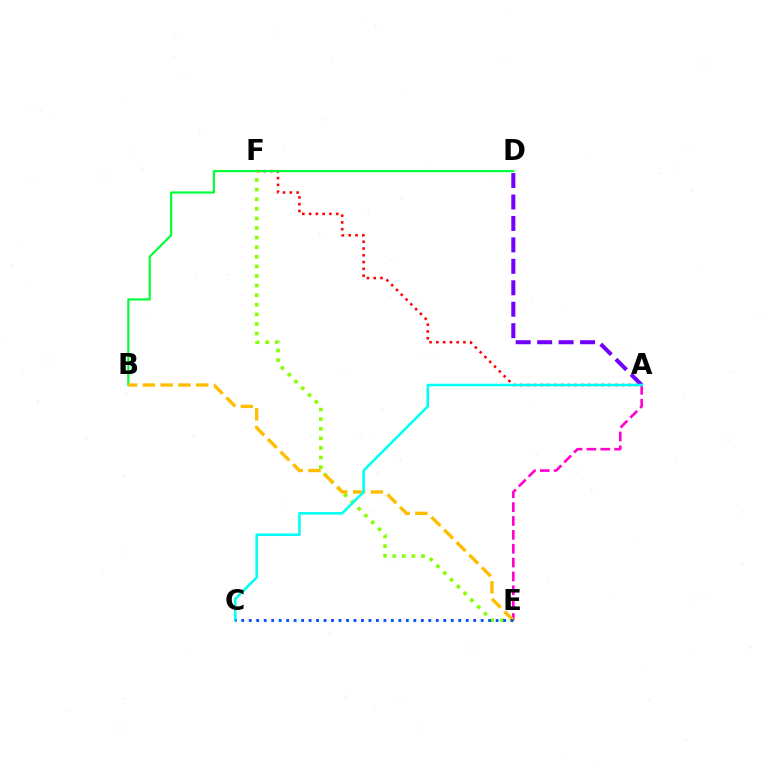{('A', 'F'): [{'color': '#ff0000', 'line_style': 'dotted', 'thickness': 1.84}], ('A', 'D'): [{'color': '#7200ff', 'line_style': 'dashed', 'thickness': 2.91}], ('B', 'D'): [{'color': '#00ff39', 'line_style': 'solid', 'thickness': 1.57}], ('A', 'E'): [{'color': '#ff00cf', 'line_style': 'dashed', 'thickness': 1.88}], ('E', 'F'): [{'color': '#84ff00', 'line_style': 'dotted', 'thickness': 2.61}], ('B', 'E'): [{'color': '#ffbd00', 'line_style': 'dashed', 'thickness': 2.42}], ('A', 'C'): [{'color': '#00fff6', 'line_style': 'solid', 'thickness': 1.83}], ('C', 'E'): [{'color': '#004bff', 'line_style': 'dotted', 'thickness': 2.03}]}